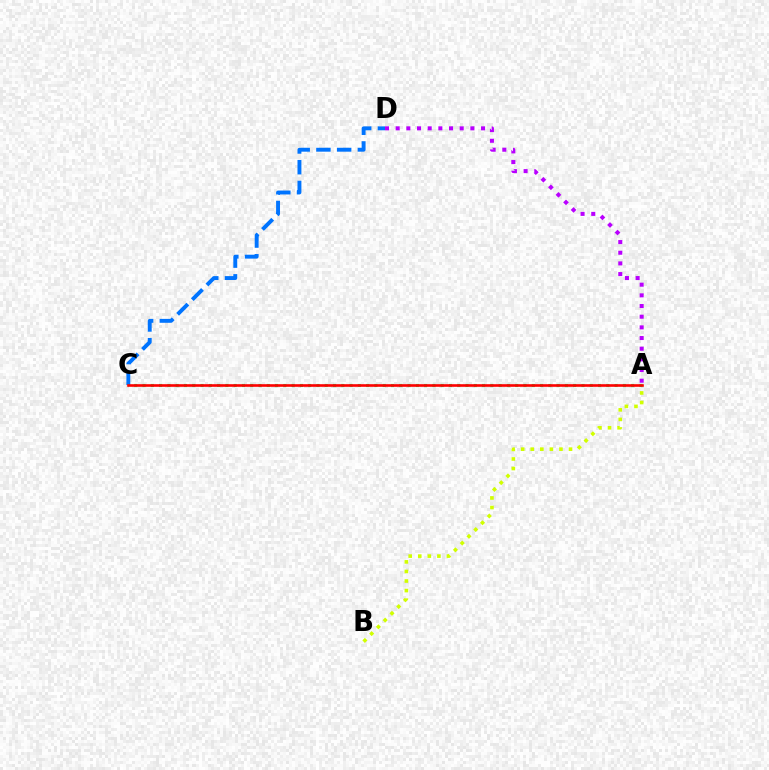{('A', 'B'): [{'color': '#d1ff00', 'line_style': 'dotted', 'thickness': 2.6}], ('C', 'D'): [{'color': '#0074ff', 'line_style': 'dashed', 'thickness': 2.82}], ('A', 'C'): [{'color': '#00ff5c', 'line_style': 'dotted', 'thickness': 2.25}, {'color': '#ff0000', 'line_style': 'solid', 'thickness': 1.89}], ('A', 'D'): [{'color': '#b900ff', 'line_style': 'dotted', 'thickness': 2.9}]}